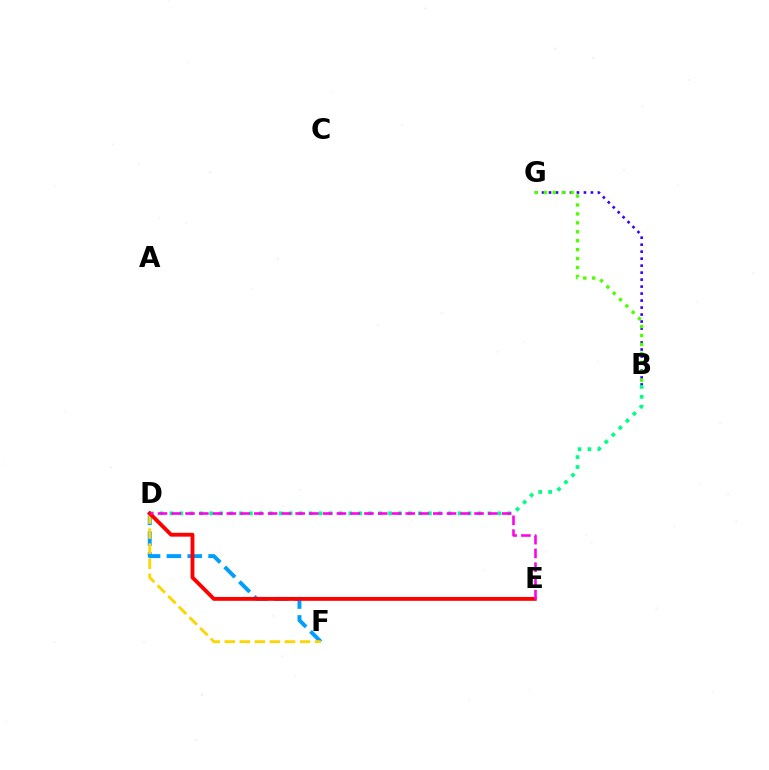{('B', 'G'): [{'color': '#3700ff', 'line_style': 'dotted', 'thickness': 1.9}, {'color': '#4fff00', 'line_style': 'dotted', 'thickness': 2.43}], ('B', 'D'): [{'color': '#00ff86', 'line_style': 'dotted', 'thickness': 2.7}], ('D', 'F'): [{'color': '#009eff', 'line_style': 'dashed', 'thickness': 2.83}, {'color': '#ffd500', 'line_style': 'dashed', 'thickness': 2.04}], ('D', 'E'): [{'color': '#ff0000', 'line_style': 'solid', 'thickness': 2.78}, {'color': '#ff00ed', 'line_style': 'dashed', 'thickness': 1.87}]}